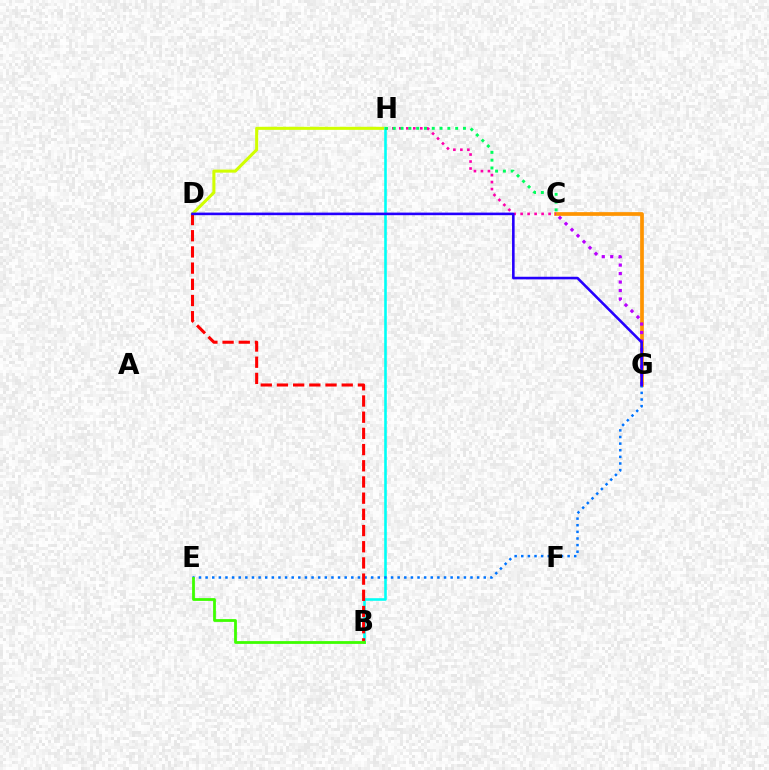{('C', 'G'): [{'color': '#ff9400', 'line_style': 'solid', 'thickness': 2.67}, {'color': '#b900ff', 'line_style': 'dotted', 'thickness': 2.3}], ('D', 'H'): [{'color': '#d1ff00', 'line_style': 'solid', 'thickness': 2.2}], ('B', 'H'): [{'color': '#00fff6', 'line_style': 'solid', 'thickness': 1.87}], ('E', 'G'): [{'color': '#0074ff', 'line_style': 'dotted', 'thickness': 1.8}], ('B', 'D'): [{'color': '#ff0000', 'line_style': 'dashed', 'thickness': 2.2}], ('C', 'H'): [{'color': '#ff00ac', 'line_style': 'dotted', 'thickness': 1.9}, {'color': '#00ff5c', 'line_style': 'dotted', 'thickness': 2.12}], ('D', 'G'): [{'color': '#2500ff', 'line_style': 'solid', 'thickness': 1.87}], ('B', 'E'): [{'color': '#3dff00', 'line_style': 'solid', 'thickness': 2.0}]}